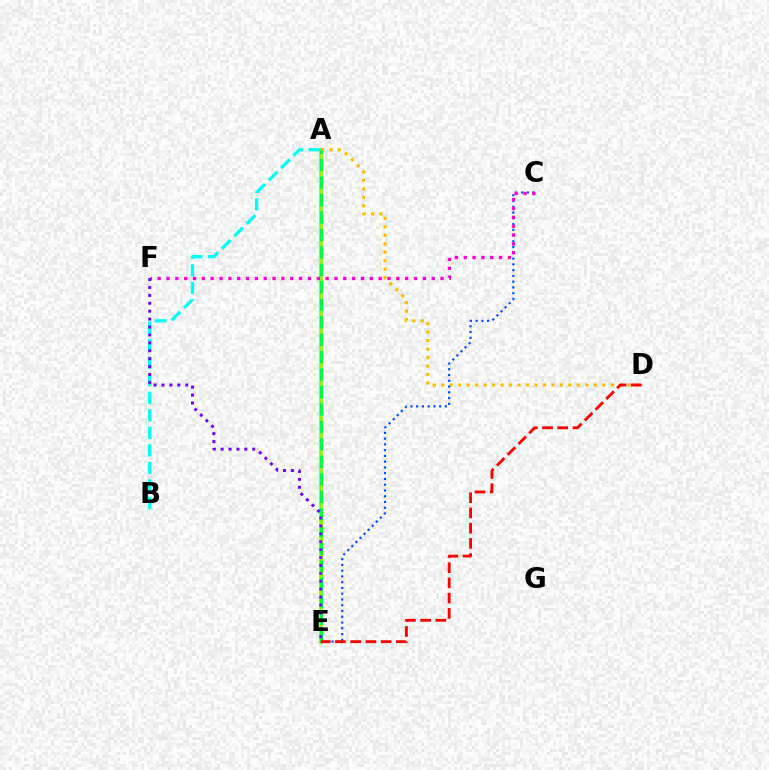{('A', 'E'): [{'color': '#84ff00', 'line_style': 'solid', 'thickness': 2.55}, {'color': '#00ff39', 'line_style': 'dashed', 'thickness': 2.37}], ('A', 'B'): [{'color': '#00fff6', 'line_style': 'dashed', 'thickness': 2.38}], ('A', 'D'): [{'color': '#ffbd00', 'line_style': 'dotted', 'thickness': 2.3}], ('C', 'E'): [{'color': '#004bff', 'line_style': 'dotted', 'thickness': 1.57}], ('C', 'F'): [{'color': '#ff00cf', 'line_style': 'dotted', 'thickness': 2.4}], ('D', 'E'): [{'color': '#ff0000', 'line_style': 'dashed', 'thickness': 2.07}], ('E', 'F'): [{'color': '#7200ff', 'line_style': 'dotted', 'thickness': 2.15}]}